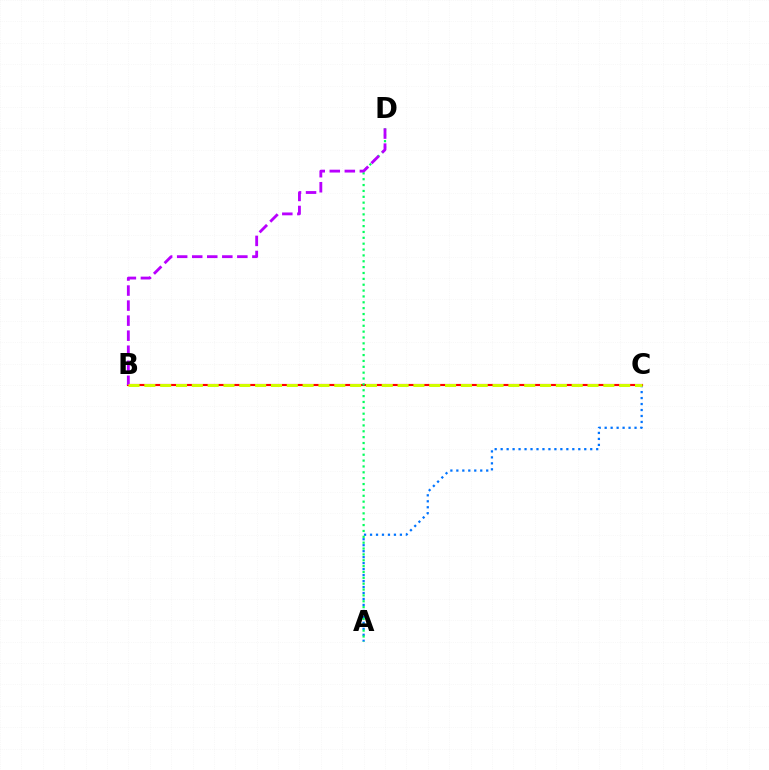{('A', 'C'): [{'color': '#0074ff', 'line_style': 'dotted', 'thickness': 1.62}], ('B', 'C'): [{'color': '#ff0000', 'line_style': 'solid', 'thickness': 1.55}, {'color': '#d1ff00', 'line_style': 'dashed', 'thickness': 2.15}], ('A', 'D'): [{'color': '#00ff5c', 'line_style': 'dotted', 'thickness': 1.59}], ('B', 'D'): [{'color': '#b900ff', 'line_style': 'dashed', 'thickness': 2.04}]}